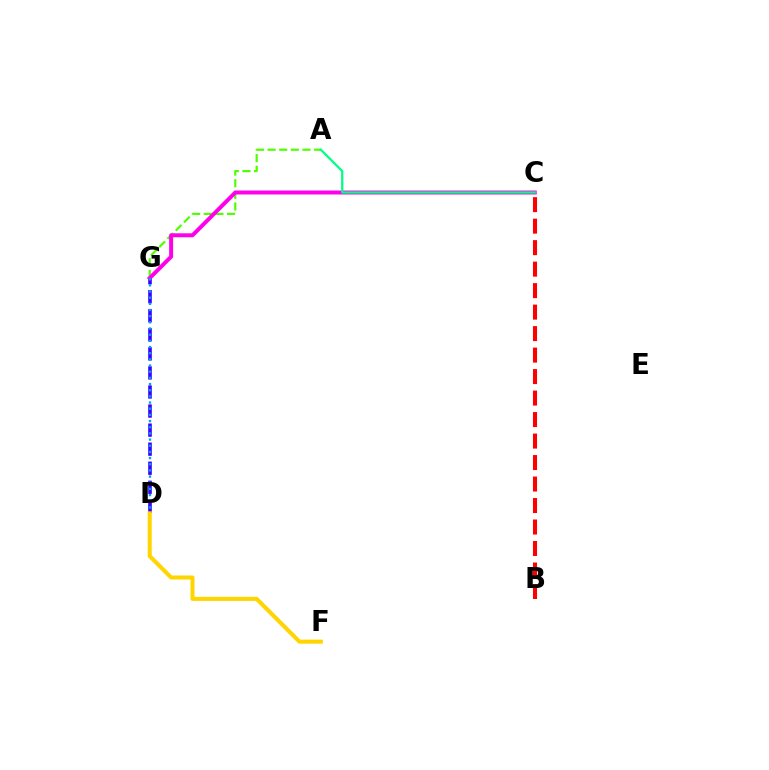{('A', 'G'): [{'color': '#4fff00', 'line_style': 'dashed', 'thickness': 1.58}], ('D', 'G'): [{'color': '#3700ff', 'line_style': 'dashed', 'thickness': 2.59}, {'color': '#009eff', 'line_style': 'dotted', 'thickness': 1.68}], ('C', 'G'): [{'color': '#ff00ed', 'line_style': 'solid', 'thickness': 2.86}], ('A', 'C'): [{'color': '#00ff86', 'line_style': 'solid', 'thickness': 1.62}], ('B', 'C'): [{'color': '#ff0000', 'line_style': 'dashed', 'thickness': 2.92}], ('D', 'F'): [{'color': '#ffd500', 'line_style': 'solid', 'thickness': 2.91}]}